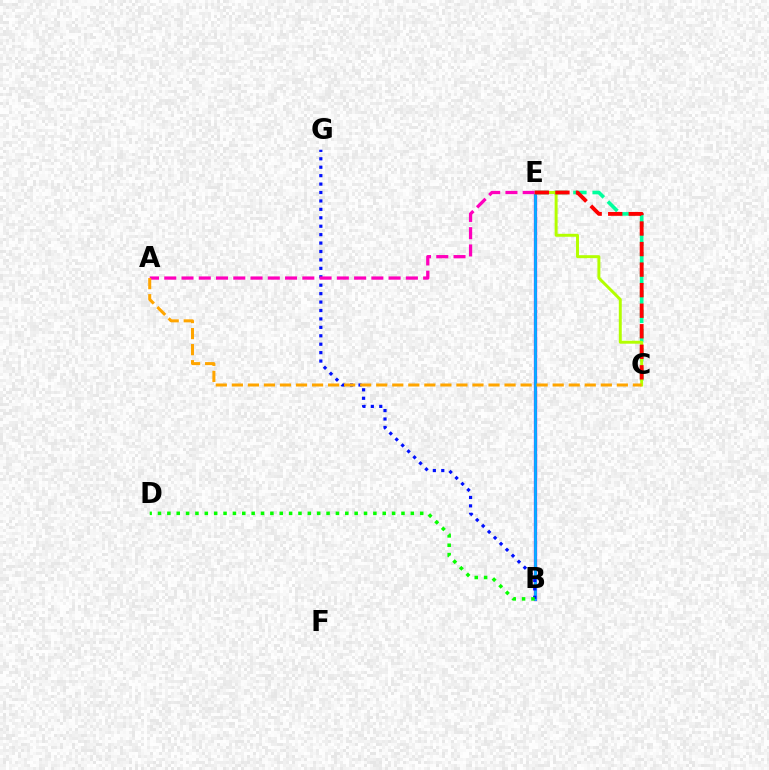{('B', 'E'): [{'color': '#9b00ff', 'line_style': 'solid', 'thickness': 2.36}, {'color': '#00b5ff', 'line_style': 'solid', 'thickness': 1.93}], ('C', 'E'): [{'color': '#00ff9d', 'line_style': 'dashed', 'thickness': 2.61}, {'color': '#b3ff00', 'line_style': 'solid', 'thickness': 2.13}, {'color': '#ff0000', 'line_style': 'dashed', 'thickness': 2.79}], ('B', 'G'): [{'color': '#0010ff', 'line_style': 'dotted', 'thickness': 2.29}], ('B', 'D'): [{'color': '#08ff00', 'line_style': 'dotted', 'thickness': 2.54}], ('A', 'E'): [{'color': '#ff00bd', 'line_style': 'dashed', 'thickness': 2.34}], ('A', 'C'): [{'color': '#ffa500', 'line_style': 'dashed', 'thickness': 2.18}]}